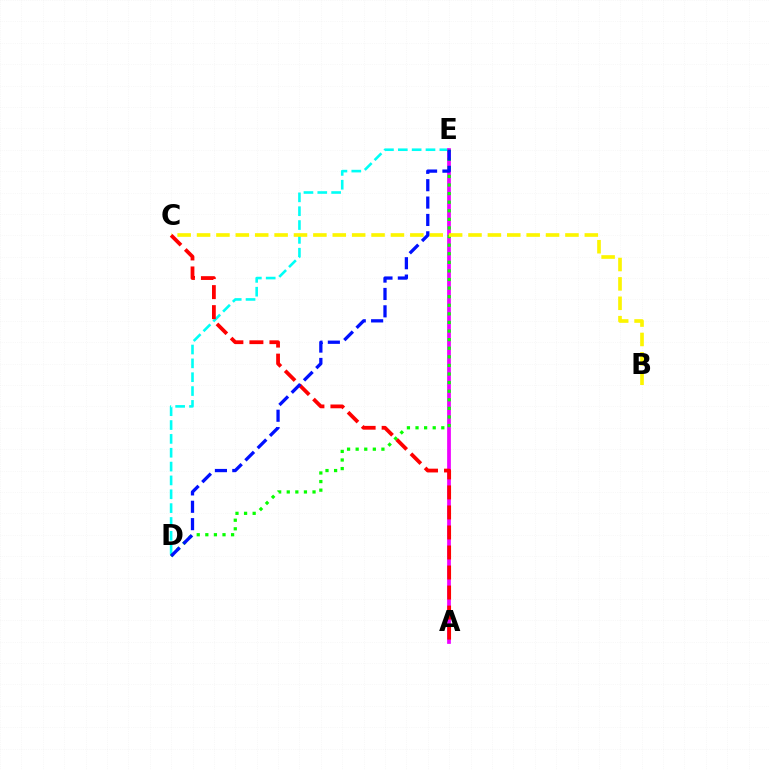{('D', 'E'): [{'color': '#00fff6', 'line_style': 'dashed', 'thickness': 1.88}, {'color': '#08ff00', 'line_style': 'dotted', 'thickness': 2.33}, {'color': '#0010ff', 'line_style': 'dashed', 'thickness': 2.36}], ('A', 'E'): [{'color': '#ee00ff', 'line_style': 'solid', 'thickness': 2.69}], ('B', 'C'): [{'color': '#fcf500', 'line_style': 'dashed', 'thickness': 2.63}], ('A', 'C'): [{'color': '#ff0000', 'line_style': 'dashed', 'thickness': 2.72}]}